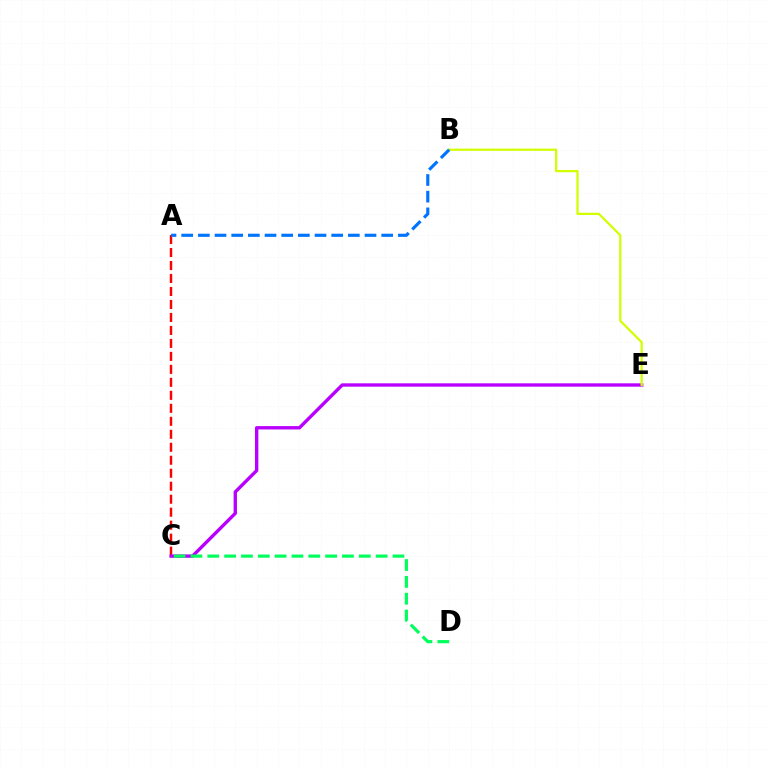{('A', 'C'): [{'color': '#ff0000', 'line_style': 'dashed', 'thickness': 1.76}], ('C', 'E'): [{'color': '#b900ff', 'line_style': 'solid', 'thickness': 2.42}], ('C', 'D'): [{'color': '#00ff5c', 'line_style': 'dashed', 'thickness': 2.29}], ('B', 'E'): [{'color': '#d1ff00', 'line_style': 'solid', 'thickness': 1.61}], ('A', 'B'): [{'color': '#0074ff', 'line_style': 'dashed', 'thickness': 2.26}]}